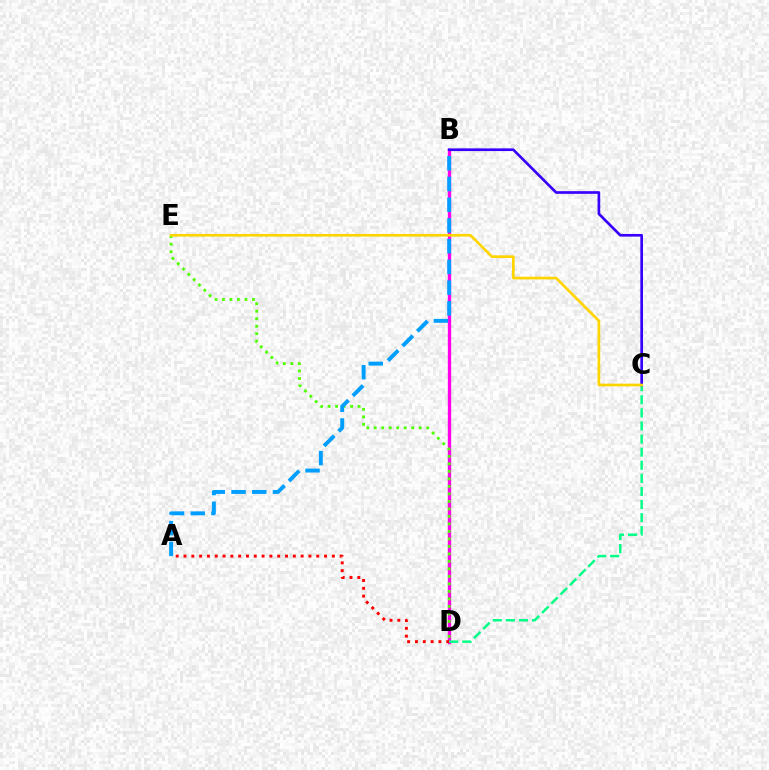{('B', 'D'): [{'color': '#ff00ed', 'line_style': 'solid', 'thickness': 2.4}], ('A', 'D'): [{'color': '#ff0000', 'line_style': 'dotted', 'thickness': 2.12}], ('C', 'D'): [{'color': '#00ff86', 'line_style': 'dashed', 'thickness': 1.78}], ('B', 'C'): [{'color': '#3700ff', 'line_style': 'solid', 'thickness': 1.93}], ('D', 'E'): [{'color': '#4fff00', 'line_style': 'dotted', 'thickness': 2.04}], ('A', 'B'): [{'color': '#009eff', 'line_style': 'dashed', 'thickness': 2.82}], ('C', 'E'): [{'color': '#ffd500', 'line_style': 'solid', 'thickness': 1.92}]}